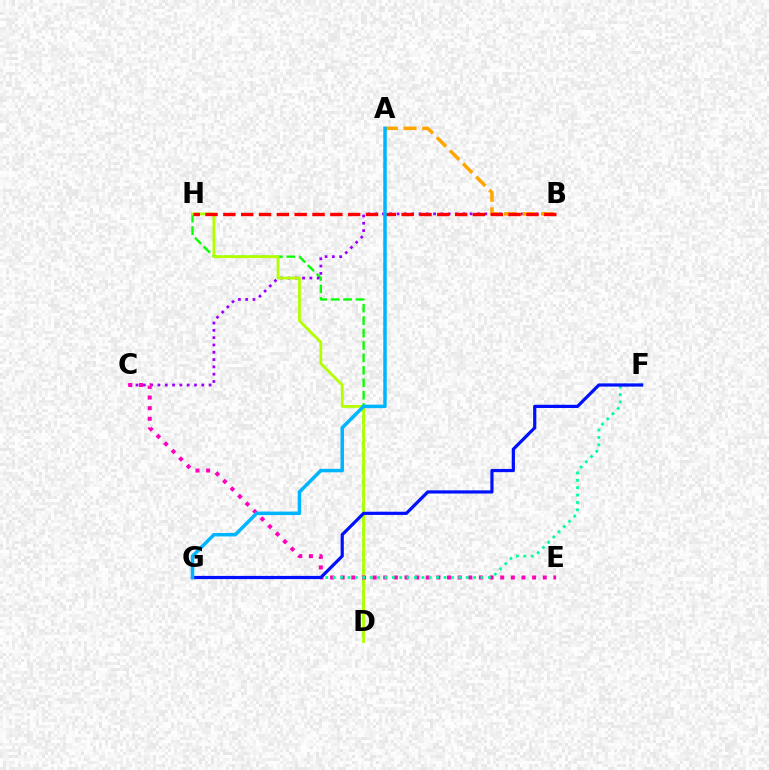{('D', 'H'): [{'color': '#08ff00', 'line_style': 'dashed', 'thickness': 1.69}, {'color': '#b3ff00', 'line_style': 'solid', 'thickness': 2.02}], ('B', 'C'): [{'color': '#9b00ff', 'line_style': 'dotted', 'thickness': 1.99}], ('C', 'E'): [{'color': '#ff00bd', 'line_style': 'dotted', 'thickness': 2.89}], ('F', 'G'): [{'color': '#00ff9d', 'line_style': 'dotted', 'thickness': 2.01}, {'color': '#0010ff', 'line_style': 'solid', 'thickness': 2.31}], ('A', 'B'): [{'color': '#ffa500', 'line_style': 'dashed', 'thickness': 2.52}], ('B', 'H'): [{'color': '#ff0000', 'line_style': 'dashed', 'thickness': 2.42}], ('A', 'G'): [{'color': '#00b5ff', 'line_style': 'solid', 'thickness': 2.51}]}